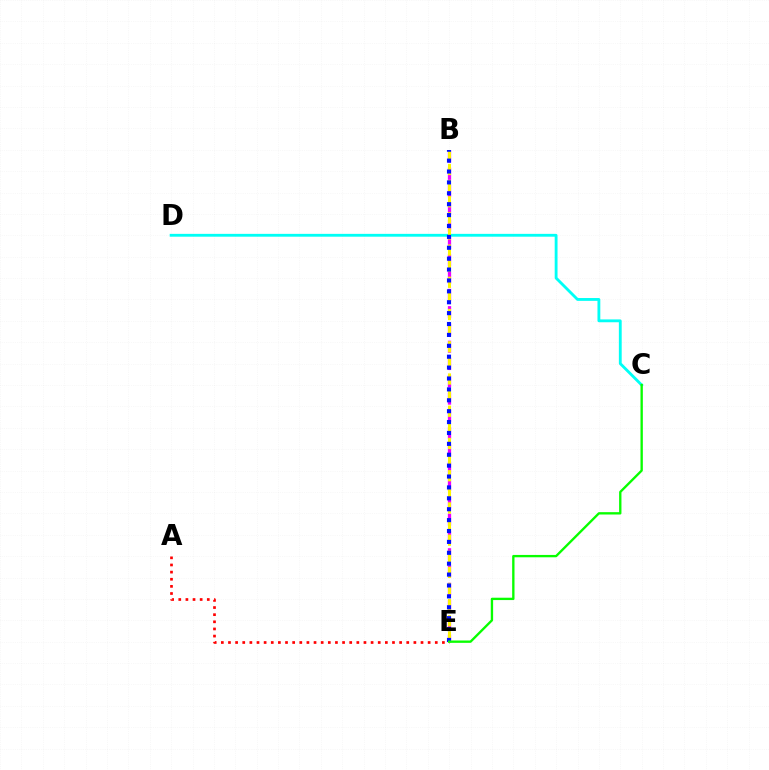{('C', 'D'): [{'color': '#00fff6', 'line_style': 'solid', 'thickness': 2.04}], ('B', 'E'): [{'color': '#ee00ff', 'line_style': 'dashed', 'thickness': 2.35}, {'color': '#fcf500', 'line_style': 'dashed', 'thickness': 2.19}, {'color': '#0010ff', 'line_style': 'dotted', 'thickness': 2.96}], ('A', 'E'): [{'color': '#ff0000', 'line_style': 'dotted', 'thickness': 1.94}], ('C', 'E'): [{'color': '#08ff00', 'line_style': 'solid', 'thickness': 1.69}]}